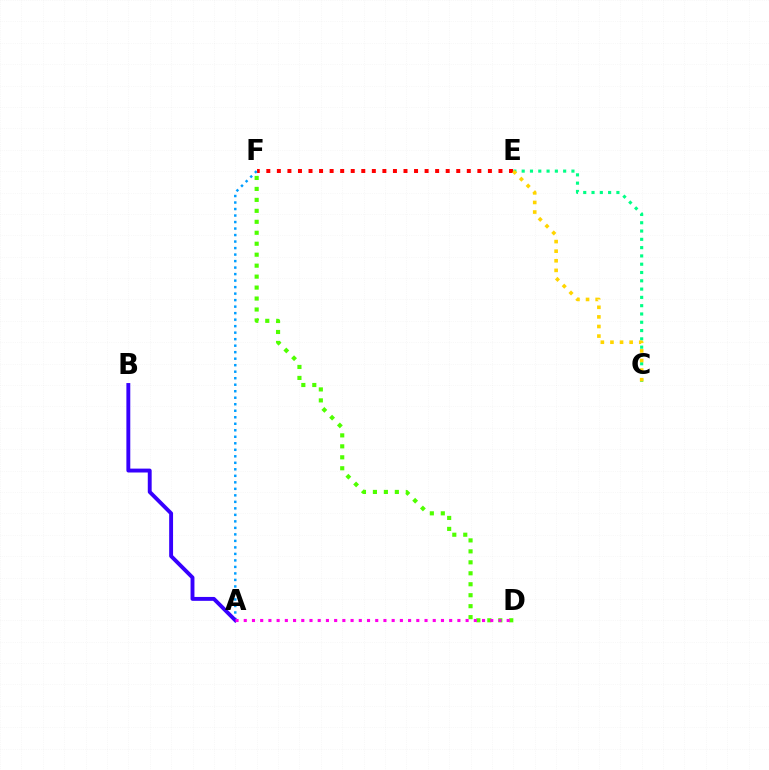{('E', 'F'): [{'color': '#ff0000', 'line_style': 'dotted', 'thickness': 2.87}], ('C', 'E'): [{'color': '#00ff86', 'line_style': 'dotted', 'thickness': 2.25}, {'color': '#ffd500', 'line_style': 'dotted', 'thickness': 2.61}], ('D', 'F'): [{'color': '#4fff00', 'line_style': 'dotted', 'thickness': 2.98}], ('A', 'F'): [{'color': '#009eff', 'line_style': 'dotted', 'thickness': 1.77}], ('A', 'B'): [{'color': '#3700ff', 'line_style': 'solid', 'thickness': 2.8}], ('A', 'D'): [{'color': '#ff00ed', 'line_style': 'dotted', 'thickness': 2.23}]}